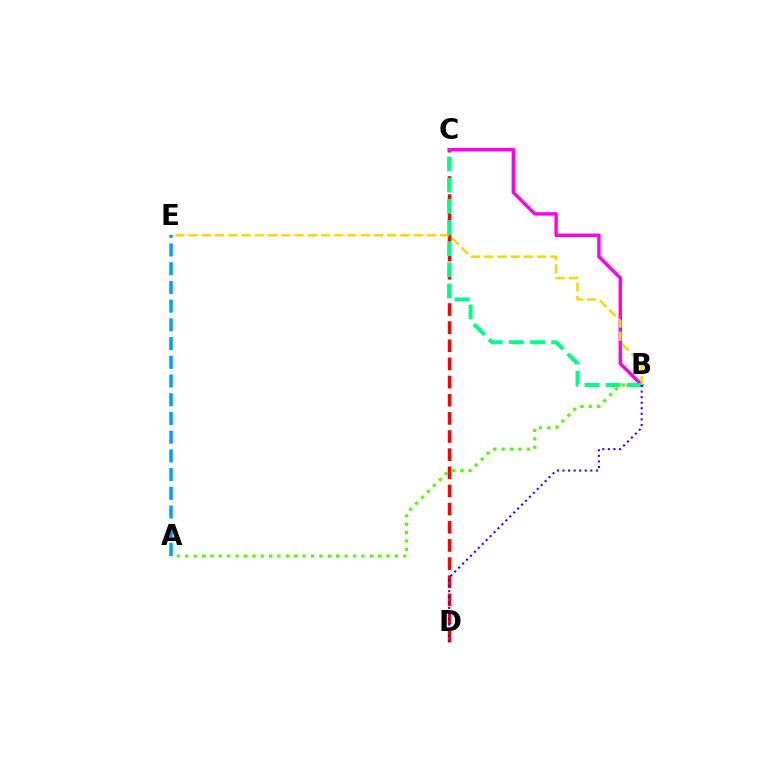{('C', 'D'): [{'color': '#ff0000', 'line_style': 'dashed', 'thickness': 2.47}], ('B', 'C'): [{'color': '#ff00ed', 'line_style': 'solid', 'thickness': 2.48}, {'color': '#00ff86', 'line_style': 'dashed', 'thickness': 2.88}], ('B', 'E'): [{'color': '#ffd500', 'line_style': 'dashed', 'thickness': 1.8}], ('A', 'B'): [{'color': '#4fff00', 'line_style': 'dotted', 'thickness': 2.28}], ('B', 'D'): [{'color': '#3700ff', 'line_style': 'dotted', 'thickness': 1.51}], ('A', 'E'): [{'color': '#009eff', 'line_style': 'dashed', 'thickness': 2.54}]}